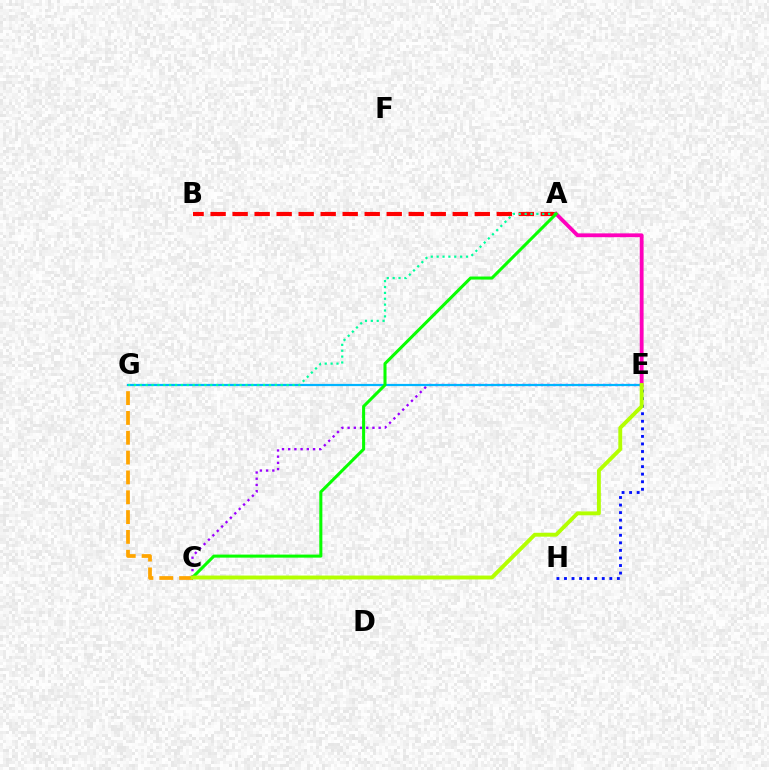{('E', 'H'): [{'color': '#0010ff', 'line_style': 'dotted', 'thickness': 2.05}], ('C', 'G'): [{'color': '#ffa500', 'line_style': 'dashed', 'thickness': 2.69}], ('C', 'E'): [{'color': '#9b00ff', 'line_style': 'dotted', 'thickness': 1.69}, {'color': '#b3ff00', 'line_style': 'solid', 'thickness': 2.8}], ('E', 'G'): [{'color': '#00b5ff', 'line_style': 'solid', 'thickness': 1.59}], ('A', 'B'): [{'color': '#ff0000', 'line_style': 'dashed', 'thickness': 2.99}], ('A', 'E'): [{'color': '#ff00bd', 'line_style': 'solid', 'thickness': 2.75}], ('A', 'G'): [{'color': '#00ff9d', 'line_style': 'dotted', 'thickness': 1.6}], ('A', 'C'): [{'color': '#08ff00', 'line_style': 'solid', 'thickness': 2.2}]}